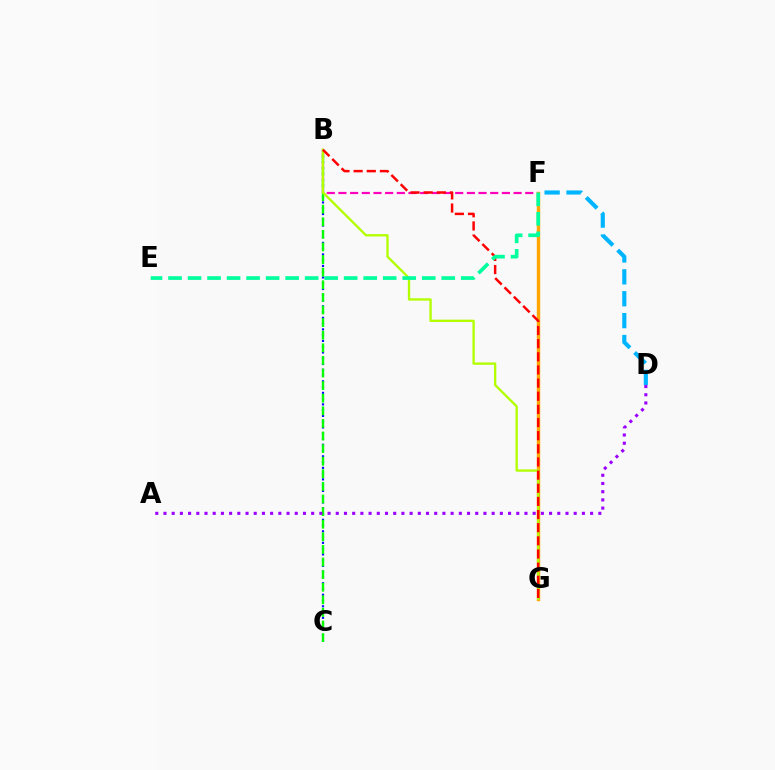{('B', 'F'): [{'color': '#ff00bd', 'line_style': 'dashed', 'thickness': 1.59}], ('B', 'C'): [{'color': '#0010ff', 'line_style': 'dotted', 'thickness': 1.57}, {'color': '#08ff00', 'line_style': 'dashed', 'thickness': 1.71}], ('F', 'G'): [{'color': '#ffa500', 'line_style': 'solid', 'thickness': 2.46}], ('B', 'G'): [{'color': '#b3ff00', 'line_style': 'solid', 'thickness': 1.69}, {'color': '#ff0000', 'line_style': 'dashed', 'thickness': 1.79}], ('A', 'D'): [{'color': '#9b00ff', 'line_style': 'dotted', 'thickness': 2.23}], ('D', 'F'): [{'color': '#00b5ff', 'line_style': 'dashed', 'thickness': 2.97}], ('E', 'F'): [{'color': '#00ff9d', 'line_style': 'dashed', 'thickness': 2.65}]}